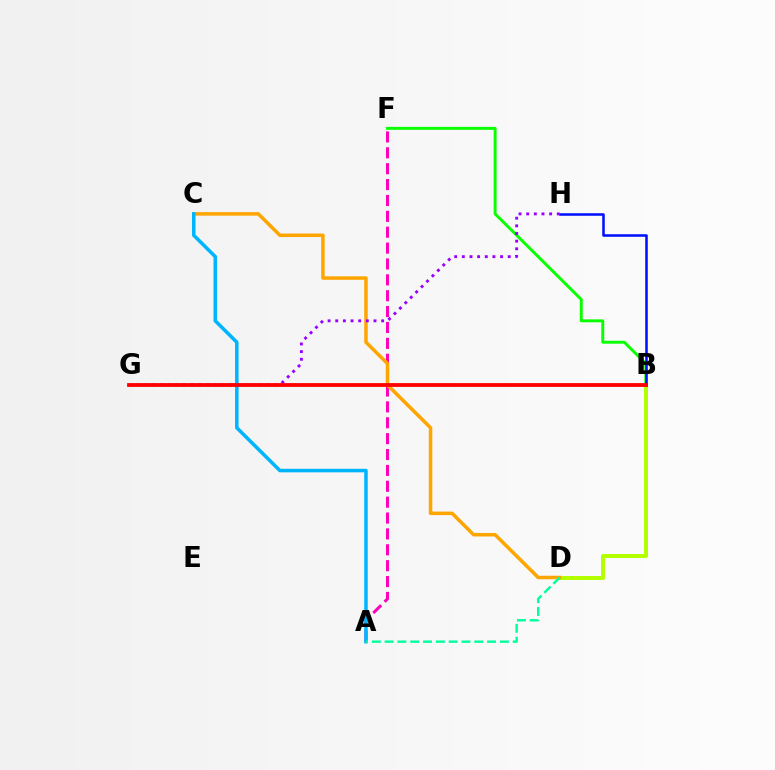{('B', 'D'): [{'color': '#b3ff00', 'line_style': 'solid', 'thickness': 2.88}], ('A', 'F'): [{'color': '#ff00bd', 'line_style': 'dashed', 'thickness': 2.16}], ('B', 'F'): [{'color': '#08ff00', 'line_style': 'solid', 'thickness': 2.11}], ('C', 'D'): [{'color': '#ffa500', 'line_style': 'solid', 'thickness': 2.52}], ('B', 'H'): [{'color': '#0010ff', 'line_style': 'solid', 'thickness': 1.83}], ('G', 'H'): [{'color': '#9b00ff', 'line_style': 'dotted', 'thickness': 2.08}], ('A', 'C'): [{'color': '#00b5ff', 'line_style': 'solid', 'thickness': 2.54}], ('A', 'D'): [{'color': '#00ff9d', 'line_style': 'dashed', 'thickness': 1.74}], ('B', 'G'): [{'color': '#ff0000', 'line_style': 'solid', 'thickness': 2.73}]}